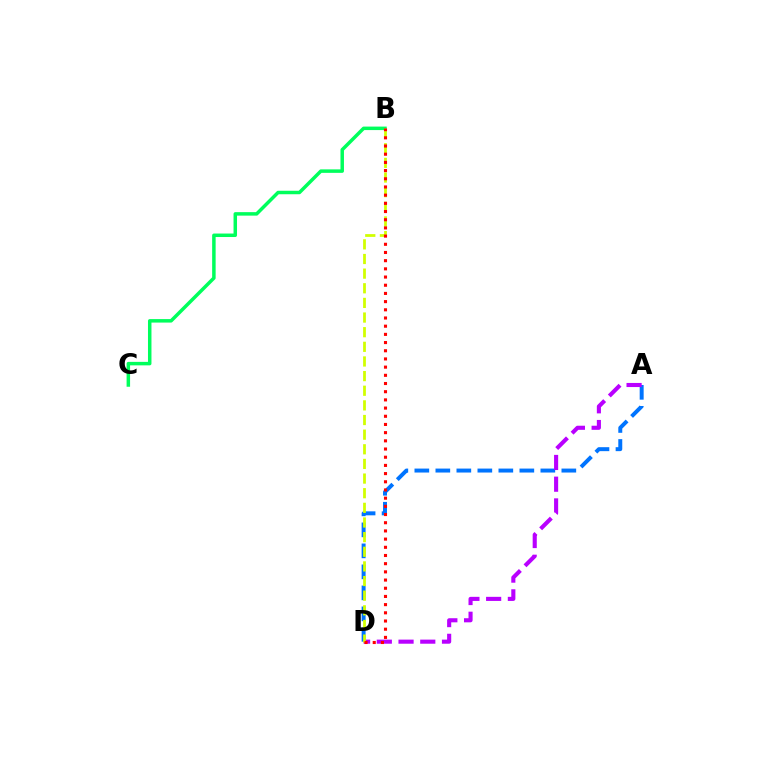{('A', 'D'): [{'color': '#0074ff', 'line_style': 'dashed', 'thickness': 2.85}, {'color': '#b900ff', 'line_style': 'dashed', 'thickness': 2.95}], ('B', 'C'): [{'color': '#00ff5c', 'line_style': 'solid', 'thickness': 2.51}], ('B', 'D'): [{'color': '#d1ff00', 'line_style': 'dashed', 'thickness': 1.99}, {'color': '#ff0000', 'line_style': 'dotted', 'thickness': 2.23}]}